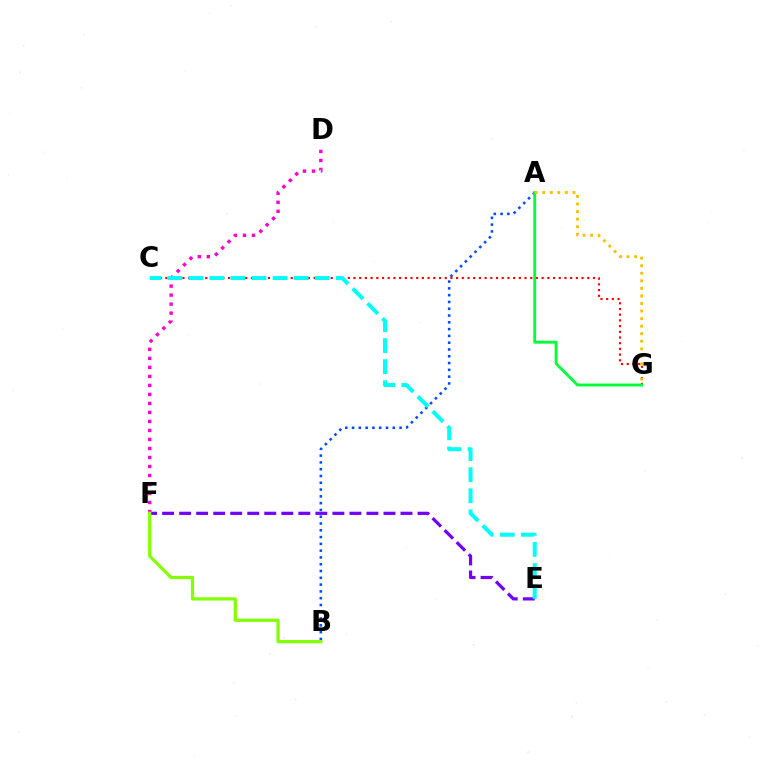{('D', 'F'): [{'color': '#ff00cf', 'line_style': 'dotted', 'thickness': 2.45}], ('A', 'B'): [{'color': '#004bff', 'line_style': 'dotted', 'thickness': 1.84}], ('C', 'G'): [{'color': '#ff0000', 'line_style': 'dotted', 'thickness': 1.55}], ('A', 'G'): [{'color': '#00ff39', 'line_style': 'solid', 'thickness': 2.07}, {'color': '#ffbd00', 'line_style': 'dotted', 'thickness': 2.05}], ('E', 'F'): [{'color': '#7200ff', 'line_style': 'dashed', 'thickness': 2.31}], ('B', 'F'): [{'color': '#84ff00', 'line_style': 'solid', 'thickness': 2.33}], ('C', 'E'): [{'color': '#00fff6', 'line_style': 'dashed', 'thickness': 2.86}]}